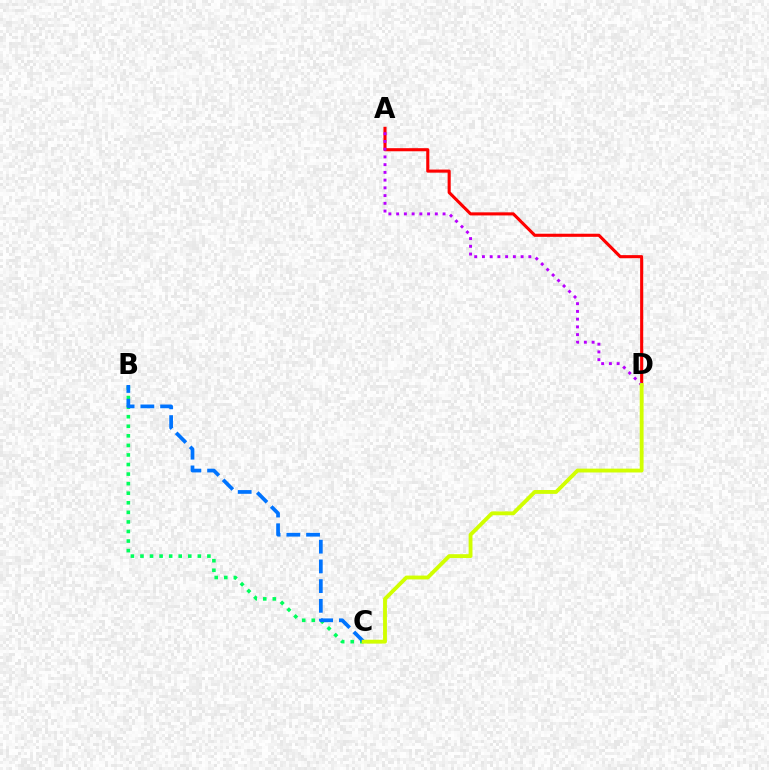{('A', 'D'): [{'color': '#ff0000', 'line_style': 'solid', 'thickness': 2.23}, {'color': '#b900ff', 'line_style': 'dotted', 'thickness': 2.1}], ('B', 'C'): [{'color': '#00ff5c', 'line_style': 'dotted', 'thickness': 2.6}, {'color': '#0074ff', 'line_style': 'dashed', 'thickness': 2.68}], ('C', 'D'): [{'color': '#d1ff00', 'line_style': 'solid', 'thickness': 2.77}]}